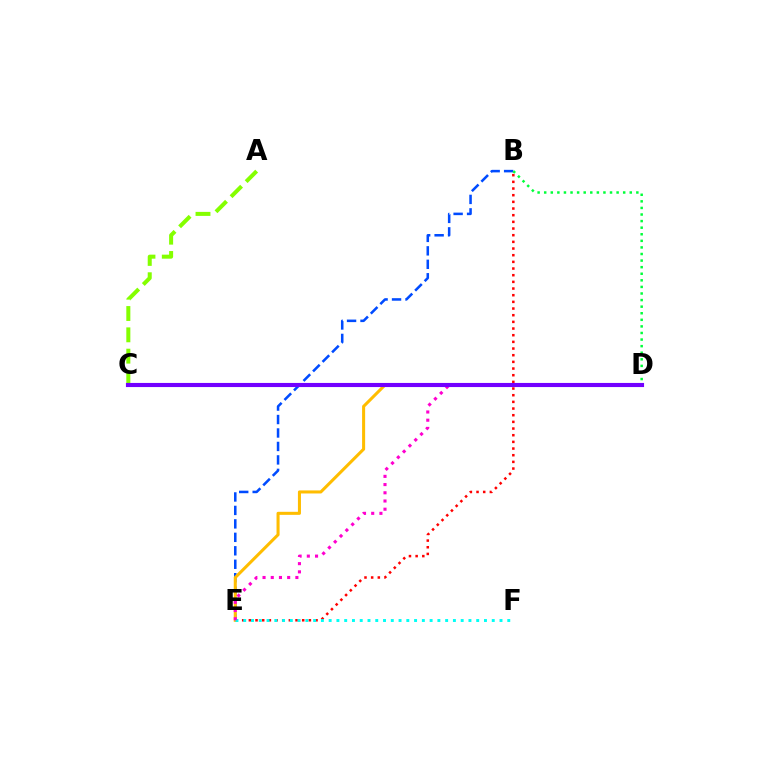{('B', 'E'): [{'color': '#ff0000', 'line_style': 'dotted', 'thickness': 1.81}, {'color': '#004bff', 'line_style': 'dashed', 'thickness': 1.83}], ('D', 'E'): [{'color': '#ffbd00', 'line_style': 'solid', 'thickness': 2.19}, {'color': '#ff00cf', 'line_style': 'dotted', 'thickness': 2.23}], ('E', 'F'): [{'color': '#00fff6', 'line_style': 'dotted', 'thickness': 2.11}], ('A', 'C'): [{'color': '#84ff00', 'line_style': 'dashed', 'thickness': 2.9}], ('B', 'D'): [{'color': '#00ff39', 'line_style': 'dotted', 'thickness': 1.79}], ('C', 'D'): [{'color': '#7200ff', 'line_style': 'solid', 'thickness': 2.97}]}